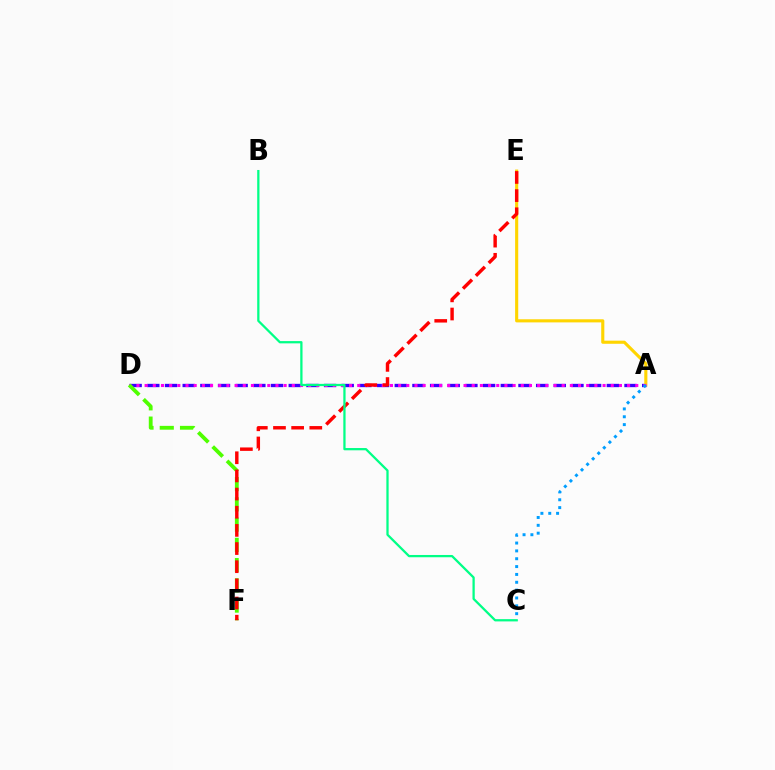{('A', 'D'): [{'color': '#3700ff', 'line_style': 'dashed', 'thickness': 2.4}, {'color': '#ff00ed', 'line_style': 'dotted', 'thickness': 2.22}], ('A', 'E'): [{'color': '#ffd500', 'line_style': 'solid', 'thickness': 2.24}], ('A', 'C'): [{'color': '#009eff', 'line_style': 'dotted', 'thickness': 2.13}], ('D', 'F'): [{'color': '#4fff00', 'line_style': 'dashed', 'thickness': 2.75}], ('E', 'F'): [{'color': '#ff0000', 'line_style': 'dashed', 'thickness': 2.47}], ('B', 'C'): [{'color': '#00ff86', 'line_style': 'solid', 'thickness': 1.63}]}